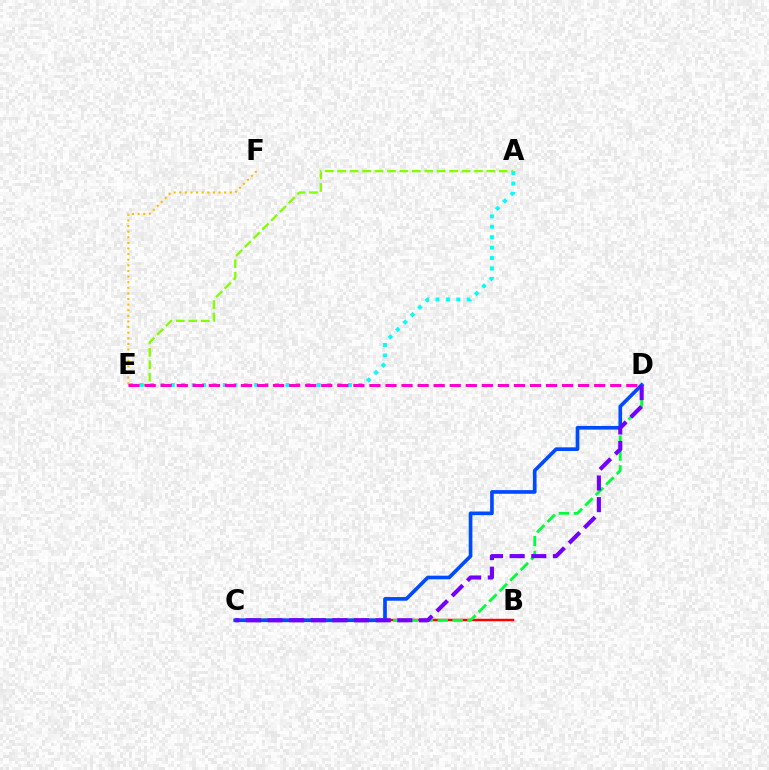{('B', 'C'): [{'color': '#ff0000', 'line_style': 'solid', 'thickness': 1.78}], ('A', 'E'): [{'color': '#84ff00', 'line_style': 'dashed', 'thickness': 1.69}, {'color': '#00fff6', 'line_style': 'dotted', 'thickness': 2.83}], ('E', 'F'): [{'color': '#ffbd00', 'line_style': 'dotted', 'thickness': 1.52}], ('C', 'D'): [{'color': '#00ff39', 'line_style': 'dashed', 'thickness': 2.02}, {'color': '#004bff', 'line_style': 'solid', 'thickness': 2.64}, {'color': '#7200ff', 'line_style': 'dashed', 'thickness': 2.94}], ('D', 'E'): [{'color': '#ff00cf', 'line_style': 'dashed', 'thickness': 2.18}]}